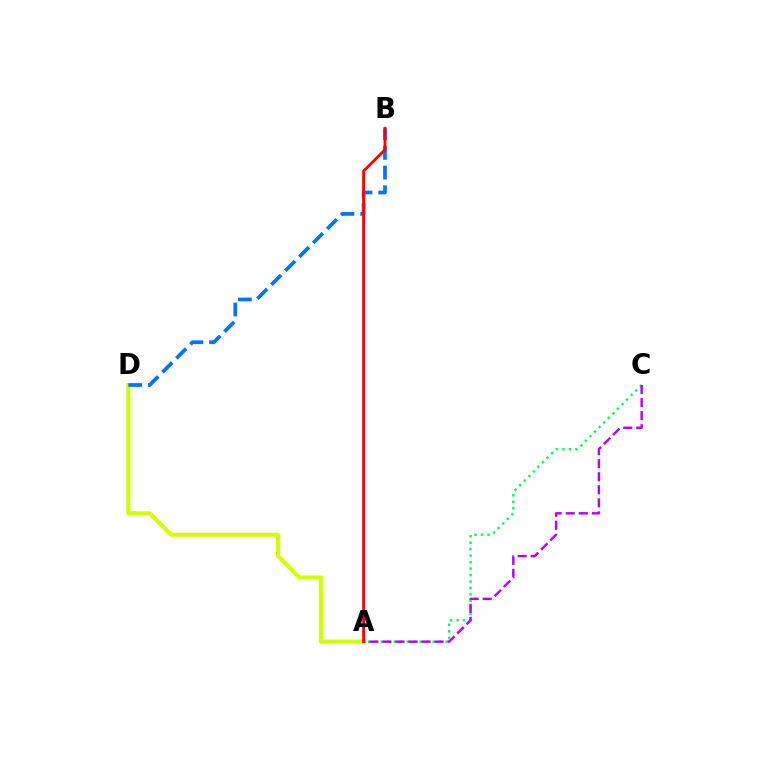{('A', 'D'): [{'color': '#d1ff00', 'line_style': 'solid', 'thickness': 2.95}], ('A', 'C'): [{'color': '#00ff5c', 'line_style': 'dotted', 'thickness': 1.76}, {'color': '#b900ff', 'line_style': 'dashed', 'thickness': 1.77}], ('B', 'D'): [{'color': '#0074ff', 'line_style': 'dashed', 'thickness': 2.68}], ('A', 'B'): [{'color': '#ff0000', 'line_style': 'solid', 'thickness': 2.07}]}